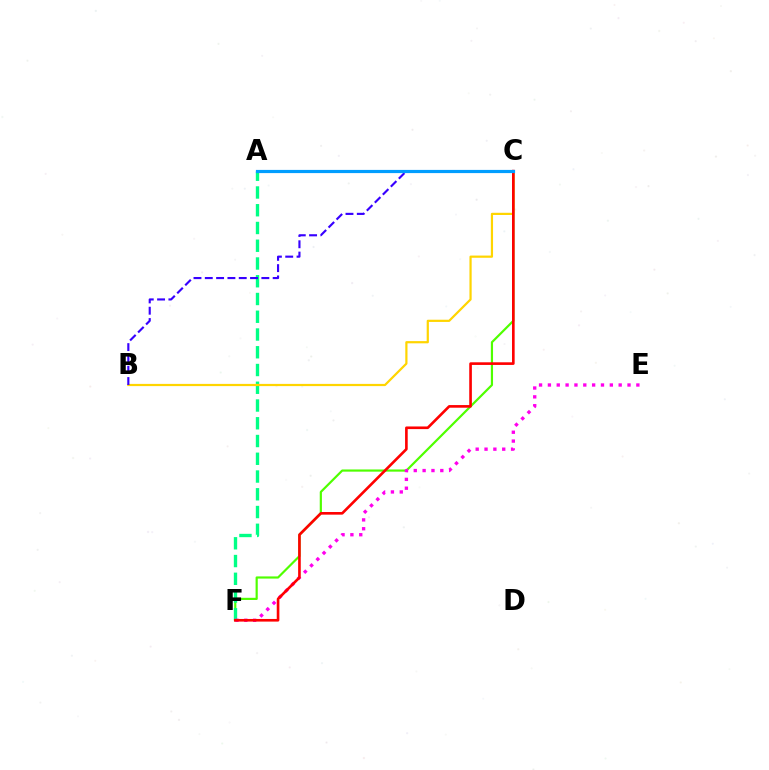{('C', 'F'): [{'color': '#4fff00', 'line_style': 'solid', 'thickness': 1.57}, {'color': '#ff0000', 'line_style': 'solid', 'thickness': 1.9}], ('A', 'F'): [{'color': '#00ff86', 'line_style': 'dashed', 'thickness': 2.41}], ('E', 'F'): [{'color': '#ff00ed', 'line_style': 'dotted', 'thickness': 2.4}], ('B', 'C'): [{'color': '#ffd500', 'line_style': 'solid', 'thickness': 1.59}, {'color': '#3700ff', 'line_style': 'dashed', 'thickness': 1.54}], ('A', 'C'): [{'color': '#009eff', 'line_style': 'solid', 'thickness': 2.29}]}